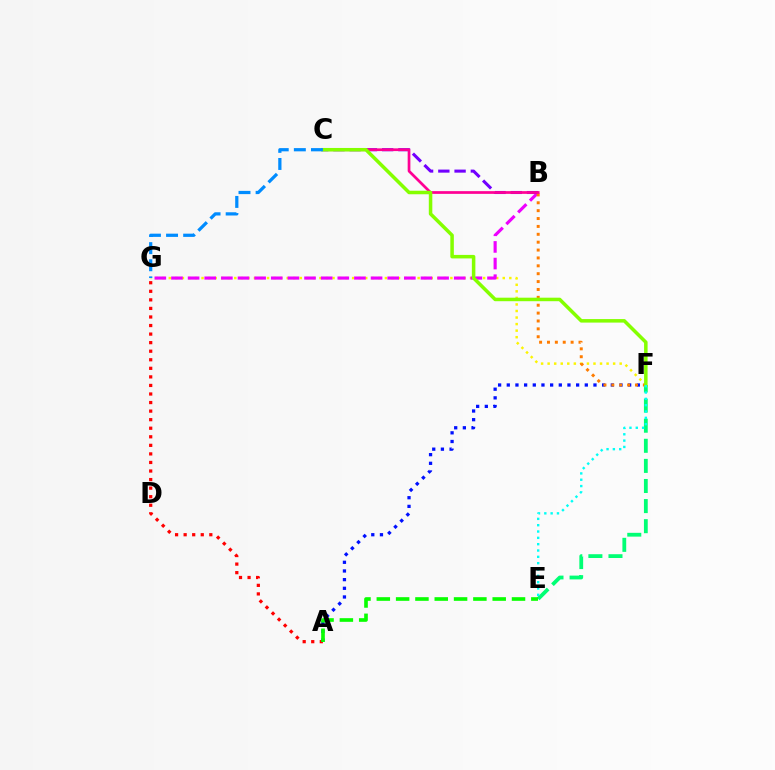{('F', 'G'): [{'color': '#fcf500', 'line_style': 'dotted', 'thickness': 1.78}], ('B', 'G'): [{'color': '#ee00ff', 'line_style': 'dashed', 'thickness': 2.26}], ('A', 'G'): [{'color': '#ff0000', 'line_style': 'dotted', 'thickness': 2.33}], ('E', 'F'): [{'color': '#00ff74', 'line_style': 'dashed', 'thickness': 2.73}, {'color': '#00fff6', 'line_style': 'dotted', 'thickness': 1.72}], ('B', 'C'): [{'color': '#7200ff', 'line_style': 'dashed', 'thickness': 2.21}, {'color': '#ff0094', 'line_style': 'solid', 'thickness': 1.96}], ('A', 'F'): [{'color': '#0010ff', 'line_style': 'dotted', 'thickness': 2.36}], ('B', 'F'): [{'color': '#ff7c00', 'line_style': 'dotted', 'thickness': 2.14}], ('C', 'F'): [{'color': '#84ff00', 'line_style': 'solid', 'thickness': 2.53}], ('A', 'E'): [{'color': '#08ff00', 'line_style': 'dashed', 'thickness': 2.62}], ('C', 'G'): [{'color': '#008cff', 'line_style': 'dashed', 'thickness': 2.32}]}